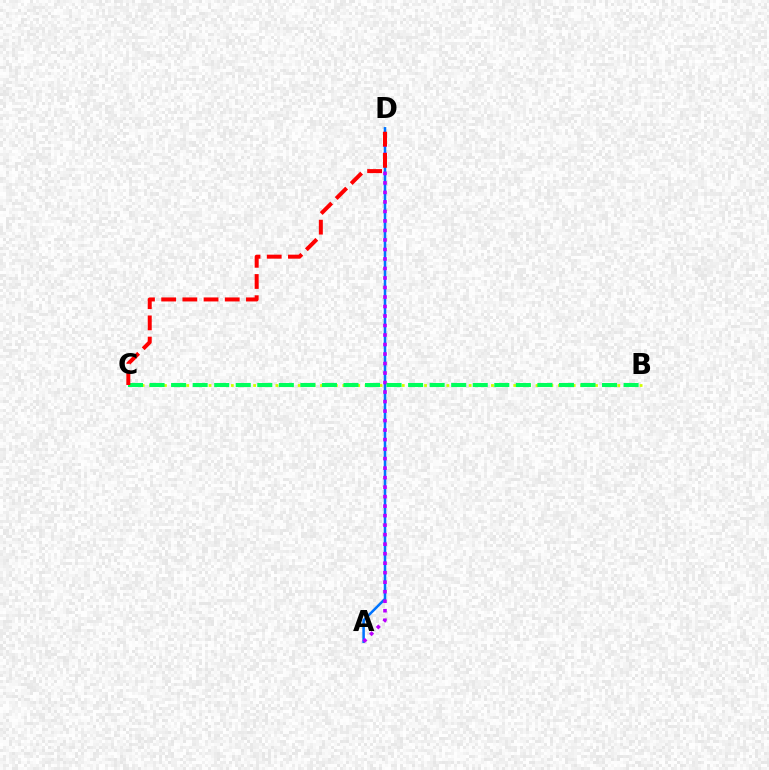{('A', 'D'): [{'color': '#0074ff', 'line_style': 'solid', 'thickness': 1.82}, {'color': '#b900ff', 'line_style': 'dotted', 'thickness': 2.58}], ('B', 'C'): [{'color': '#d1ff00', 'line_style': 'dotted', 'thickness': 2.02}, {'color': '#00ff5c', 'line_style': 'dashed', 'thickness': 2.93}], ('C', 'D'): [{'color': '#ff0000', 'line_style': 'dashed', 'thickness': 2.88}]}